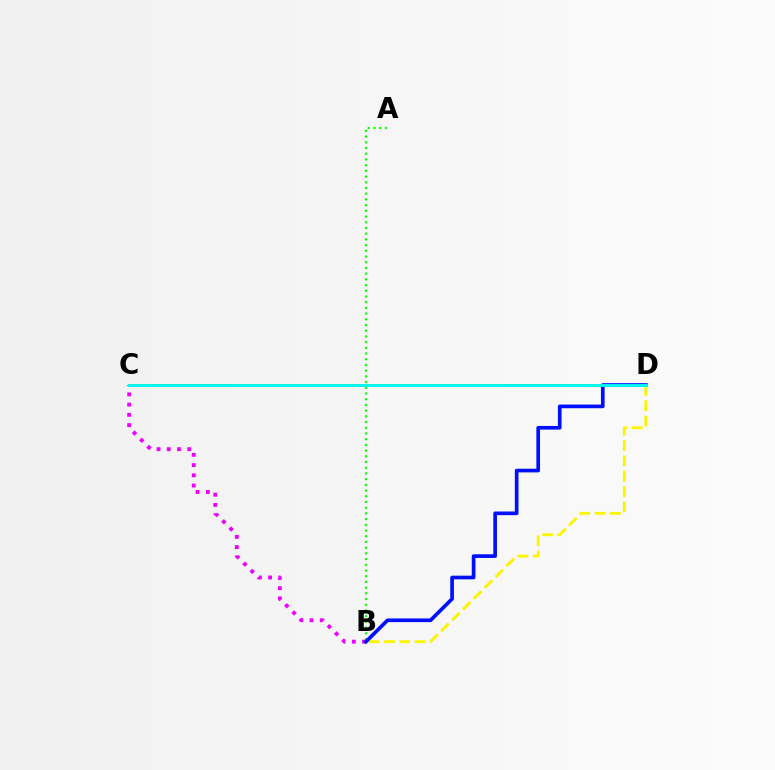{('C', 'D'): [{'color': '#ff0000', 'line_style': 'solid', 'thickness': 1.8}, {'color': '#00fff6', 'line_style': 'solid', 'thickness': 2.05}], ('B', 'D'): [{'color': '#fcf500', 'line_style': 'dashed', 'thickness': 2.08}, {'color': '#0010ff', 'line_style': 'solid', 'thickness': 2.65}], ('A', 'B'): [{'color': '#08ff00', 'line_style': 'dotted', 'thickness': 1.55}], ('B', 'C'): [{'color': '#ee00ff', 'line_style': 'dotted', 'thickness': 2.78}]}